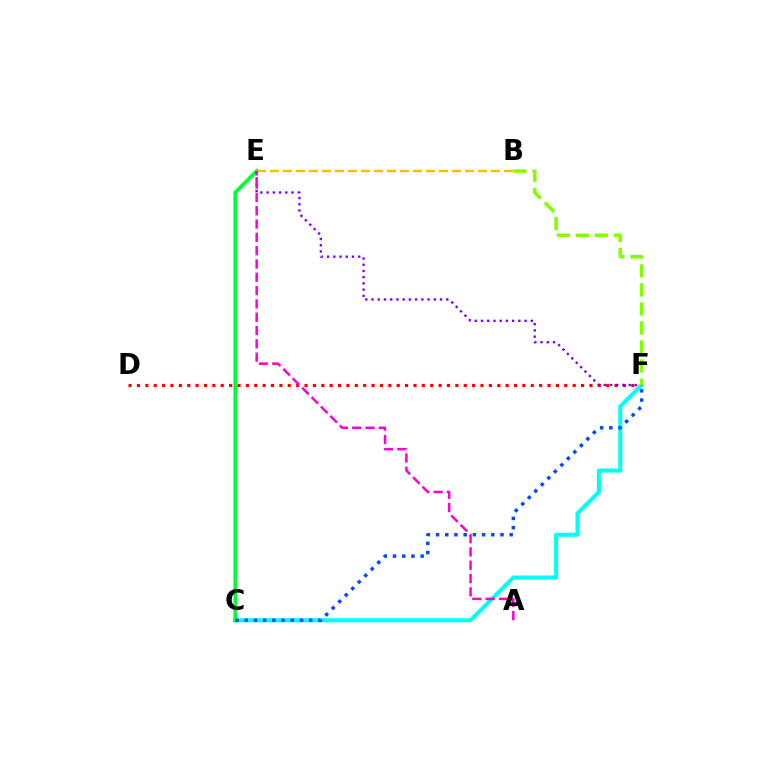{('D', 'F'): [{'color': '#ff0000', 'line_style': 'dotted', 'thickness': 2.28}], ('C', 'F'): [{'color': '#00fff6', 'line_style': 'solid', 'thickness': 2.93}, {'color': '#004bff', 'line_style': 'dotted', 'thickness': 2.5}], ('C', 'E'): [{'color': '#00ff39', 'line_style': 'solid', 'thickness': 2.74}], ('B', 'E'): [{'color': '#ffbd00', 'line_style': 'dashed', 'thickness': 1.77}], ('E', 'F'): [{'color': '#7200ff', 'line_style': 'dotted', 'thickness': 1.69}], ('A', 'E'): [{'color': '#ff00cf', 'line_style': 'dashed', 'thickness': 1.81}], ('B', 'F'): [{'color': '#84ff00', 'line_style': 'dashed', 'thickness': 2.58}]}